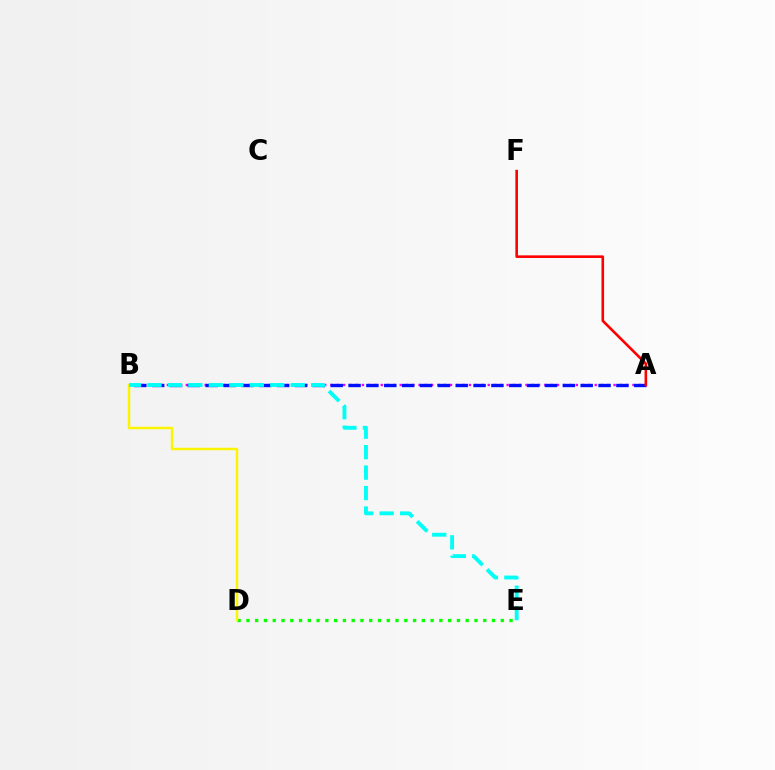{('A', 'B'): [{'color': '#ee00ff', 'line_style': 'dotted', 'thickness': 1.71}, {'color': '#0010ff', 'line_style': 'dashed', 'thickness': 2.43}], ('D', 'E'): [{'color': '#08ff00', 'line_style': 'dotted', 'thickness': 2.38}], ('B', 'D'): [{'color': '#fcf500', 'line_style': 'solid', 'thickness': 1.76}], ('A', 'F'): [{'color': '#ff0000', 'line_style': 'solid', 'thickness': 1.88}], ('B', 'E'): [{'color': '#00fff6', 'line_style': 'dashed', 'thickness': 2.78}]}